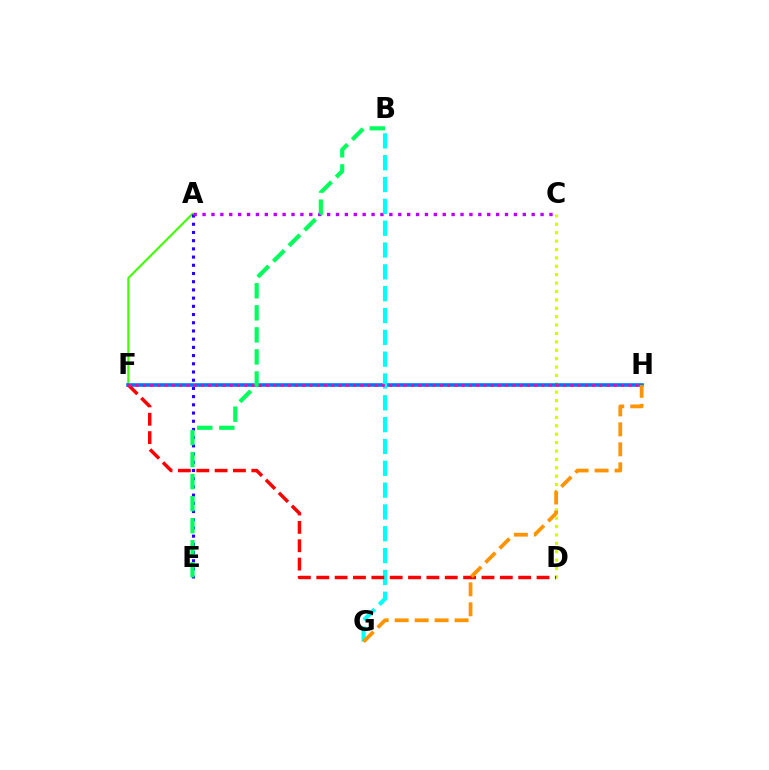{('A', 'F'): [{'color': '#3dff00', 'line_style': 'solid', 'thickness': 1.51}], ('C', 'D'): [{'color': '#d1ff00', 'line_style': 'dotted', 'thickness': 2.28}], ('F', 'H'): [{'color': '#0074ff', 'line_style': 'solid', 'thickness': 2.59}, {'color': '#ff00ac', 'line_style': 'dotted', 'thickness': 1.97}], ('A', 'E'): [{'color': '#2500ff', 'line_style': 'dotted', 'thickness': 2.23}], ('A', 'C'): [{'color': '#b900ff', 'line_style': 'dotted', 'thickness': 2.42}], ('B', 'G'): [{'color': '#00fff6', 'line_style': 'dashed', 'thickness': 2.97}], ('B', 'E'): [{'color': '#00ff5c', 'line_style': 'dashed', 'thickness': 2.99}], ('D', 'F'): [{'color': '#ff0000', 'line_style': 'dashed', 'thickness': 2.49}], ('G', 'H'): [{'color': '#ff9400', 'line_style': 'dashed', 'thickness': 2.71}]}